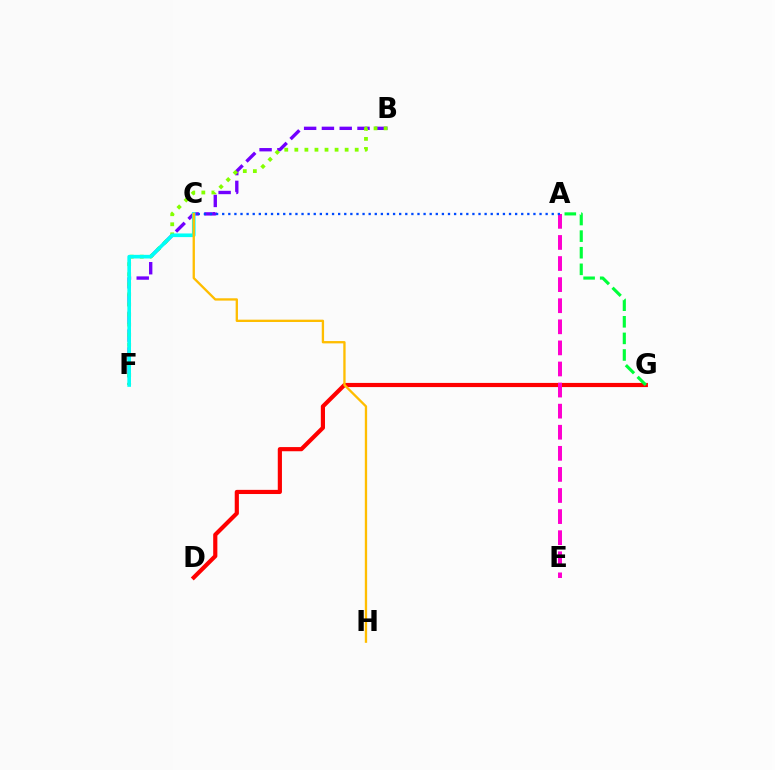{('D', 'G'): [{'color': '#ff0000', 'line_style': 'solid', 'thickness': 3.0}], ('B', 'F'): [{'color': '#7200ff', 'line_style': 'dashed', 'thickness': 2.42}, {'color': '#84ff00', 'line_style': 'dotted', 'thickness': 2.73}], ('A', 'E'): [{'color': '#ff00cf', 'line_style': 'dashed', 'thickness': 2.86}], ('A', 'G'): [{'color': '#00ff39', 'line_style': 'dashed', 'thickness': 2.25}], ('C', 'F'): [{'color': '#00fff6', 'line_style': 'solid', 'thickness': 2.62}], ('A', 'C'): [{'color': '#004bff', 'line_style': 'dotted', 'thickness': 1.66}], ('C', 'H'): [{'color': '#ffbd00', 'line_style': 'solid', 'thickness': 1.67}]}